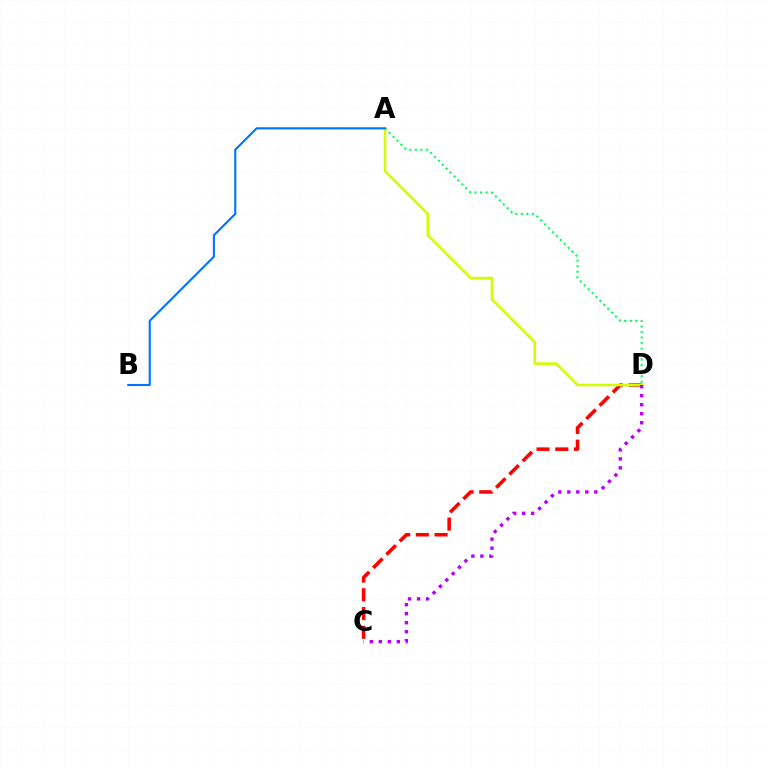{('C', 'D'): [{'color': '#ff0000', 'line_style': 'dashed', 'thickness': 2.55}, {'color': '#b900ff', 'line_style': 'dotted', 'thickness': 2.45}], ('A', 'D'): [{'color': '#00ff5c', 'line_style': 'dotted', 'thickness': 1.5}, {'color': '#d1ff00', 'line_style': 'solid', 'thickness': 1.87}], ('A', 'B'): [{'color': '#0074ff', 'line_style': 'solid', 'thickness': 1.53}]}